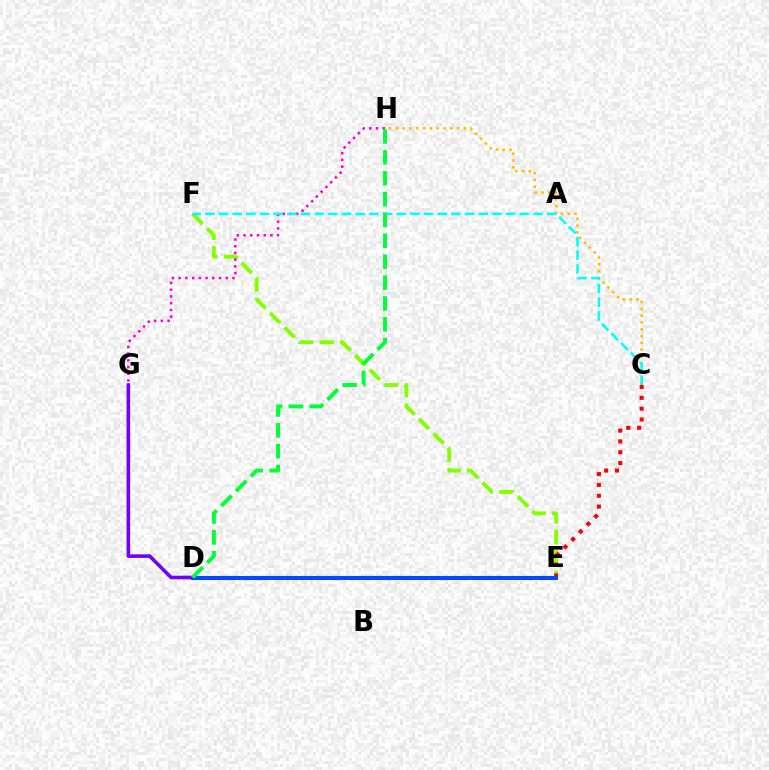{('E', 'F'): [{'color': '#84ff00', 'line_style': 'dashed', 'thickness': 2.79}], ('C', 'E'): [{'color': '#ff0000', 'line_style': 'dotted', 'thickness': 2.94}], ('G', 'H'): [{'color': '#ff00cf', 'line_style': 'dotted', 'thickness': 1.83}], ('D', 'E'): [{'color': '#004bff', 'line_style': 'solid', 'thickness': 2.93}], ('C', 'H'): [{'color': '#ffbd00', 'line_style': 'dotted', 'thickness': 1.85}], ('C', 'F'): [{'color': '#00fff6', 'line_style': 'dashed', 'thickness': 1.86}], ('D', 'G'): [{'color': '#7200ff', 'line_style': 'solid', 'thickness': 2.59}], ('D', 'H'): [{'color': '#00ff39', 'line_style': 'dashed', 'thickness': 2.84}]}